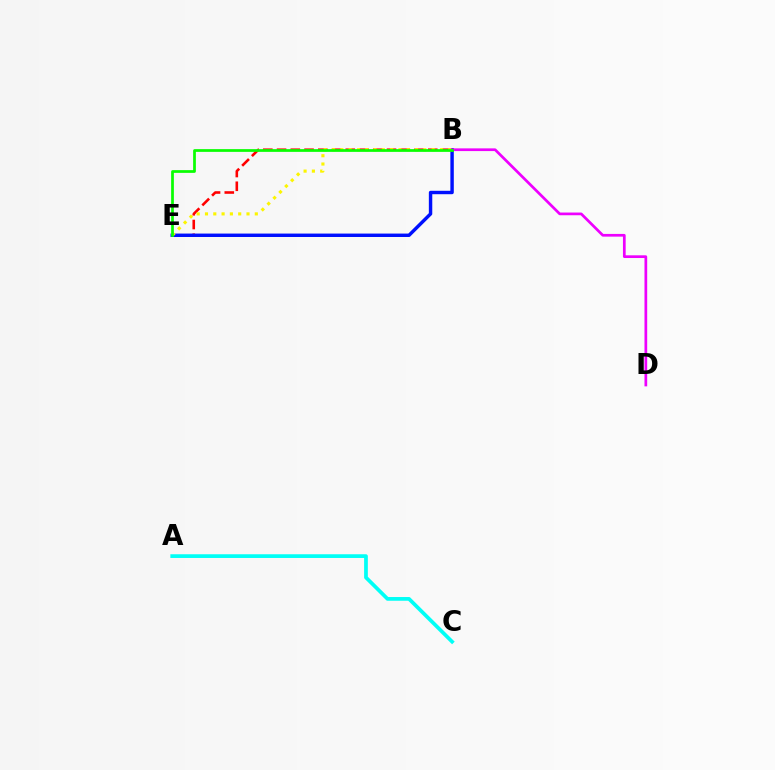{('B', 'E'): [{'color': '#ff0000', 'line_style': 'dashed', 'thickness': 1.87}, {'color': '#0010ff', 'line_style': 'solid', 'thickness': 2.47}, {'color': '#fcf500', 'line_style': 'dotted', 'thickness': 2.26}, {'color': '#08ff00', 'line_style': 'solid', 'thickness': 1.96}], ('B', 'D'): [{'color': '#ee00ff', 'line_style': 'solid', 'thickness': 1.95}], ('A', 'C'): [{'color': '#00fff6', 'line_style': 'solid', 'thickness': 2.68}]}